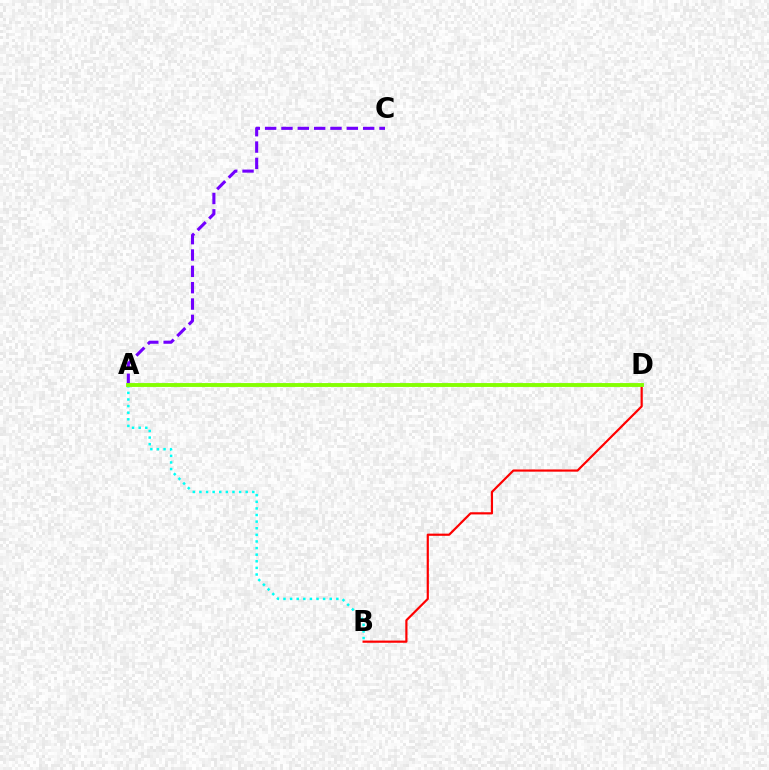{('A', 'C'): [{'color': '#7200ff', 'line_style': 'dashed', 'thickness': 2.22}], ('B', 'D'): [{'color': '#ff0000', 'line_style': 'solid', 'thickness': 1.58}], ('A', 'B'): [{'color': '#00fff6', 'line_style': 'dotted', 'thickness': 1.8}], ('A', 'D'): [{'color': '#84ff00', 'line_style': 'solid', 'thickness': 2.79}]}